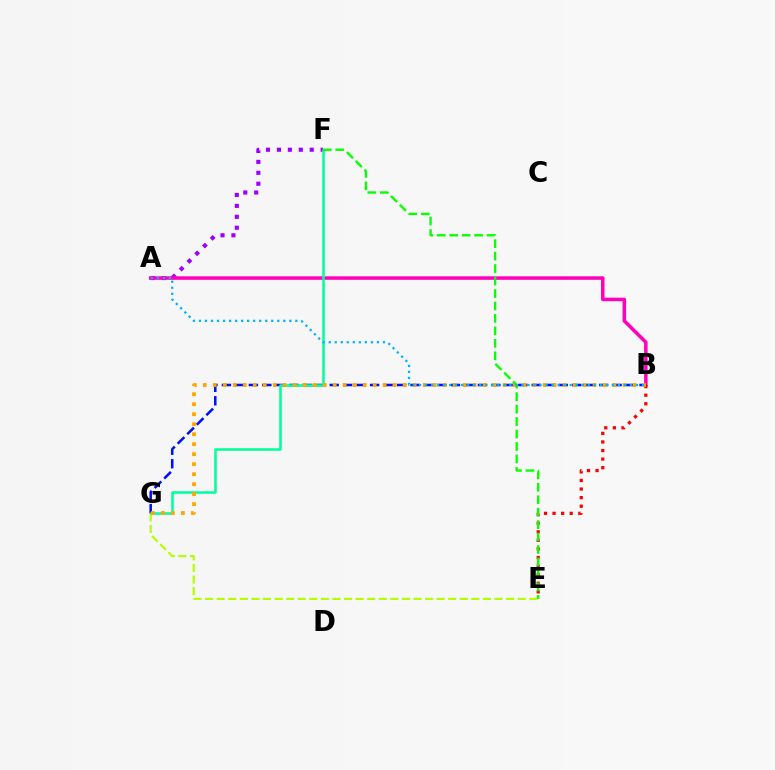{('A', 'F'): [{'color': '#9b00ff', 'line_style': 'dotted', 'thickness': 2.97}], ('E', 'G'): [{'color': '#b3ff00', 'line_style': 'dashed', 'thickness': 1.57}], ('B', 'G'): [{'color': '#0010ff', 'line_style': 'dashed', 'thickness': 1.83}, {'color': '#ffa500', 'line_style': 'dotted', 'thickness': 2.72}], ('A', 'B'): [{'color': '#ff00bd', 'line_style': 'solid', 'thickness': 2.54}, {'color': '#00b5ff', 'line_style': 'dotted', 'thickness': 1.64}], ('B', 'E'): [{'color': '#ff0000', 'line_style': 'dotted', 'thickness': 2.33}], ('F', 'G'): [{'color': '#00ff9d', 'line_style': 'solid', 'thickness': 1.84}], ('E', 'F'): [{'color': '#08ff00', 'line_style': 'dashed', 'thickness': 1.69}]}